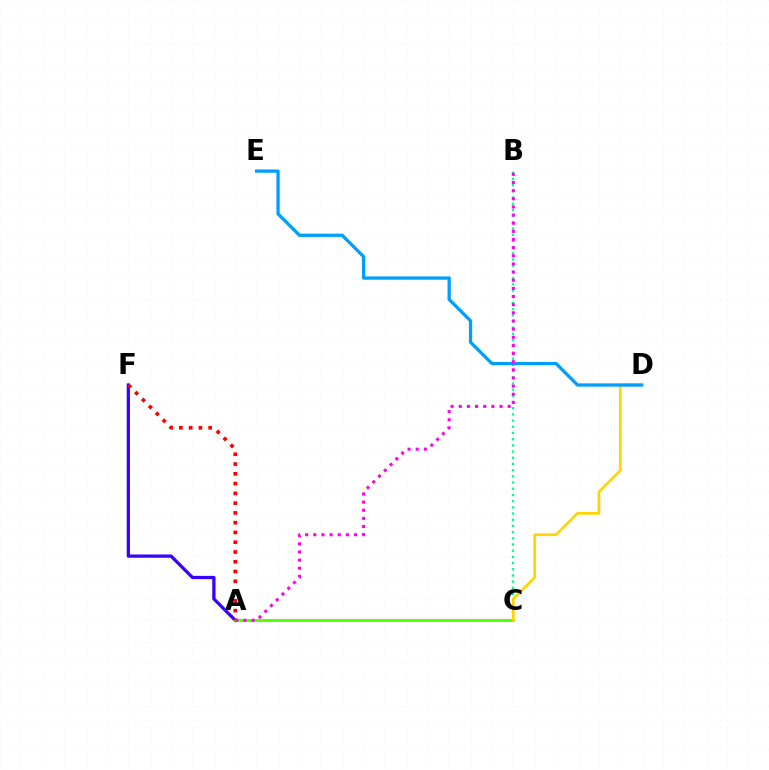{('A', 'F'): [{'color': '#3700ff', 'line_style': 'solid', 'thickness': 2.35}, {'color': '#ff0000', 'line_style': 'dotted', 'thickness': 2.65}], ('B', 'C'): [{'color': '#00ff86', 'line_style': 'dotted', 'thickness': 1.68}], ('A', 'C'): [{'color': '#4fff00', 'line_style': 'solid', 'thickness': 2.07}], ('C', 'D'): [{'color': '#ffd500', 'line_style': 'solid', 'thickness': 1.95}], ('D', 'E'): [{'color': '#009eff', 'line_style': 'solid', 'thickness': 2.37}], ('A', 'B'): [{'color': '#ff00ed', 'line_style': 'dotted', 'thickness': 2.21}]}